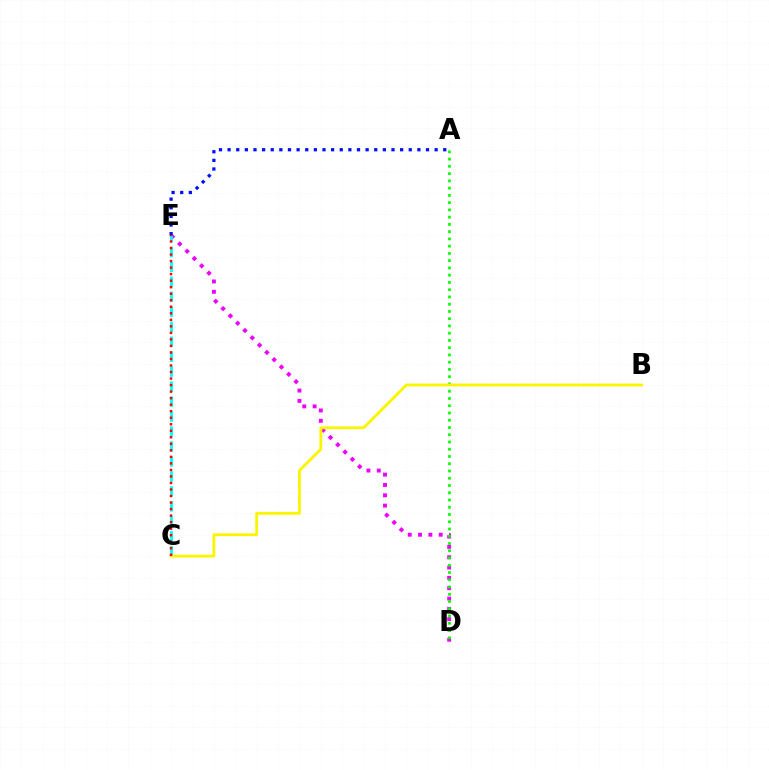{('D', 'E'): [{'color': '#ee00ff', 'line_style': 'dotted', 'thickness': 2.81}], ('A', 'D'): [{'color': '#08ff00', 'line_style': 'dotted', 'thickness': 1.97}], ('C', 'E'): [{'color': '#00fff6', 'line_style': 'dashed', 'thickness': 2.03}, {'color': '#ff0000', 'line_style': 'dotted', 'thickness': 1.77}], ('B', 'C'): [{'color': '#fcf500', 'line_style': 'solid', 'thickness': 2.04}], ('A', 'E'): [{'color': '#0010ff', 'line_style': 'dotted', 'thickness': 2.34}]}